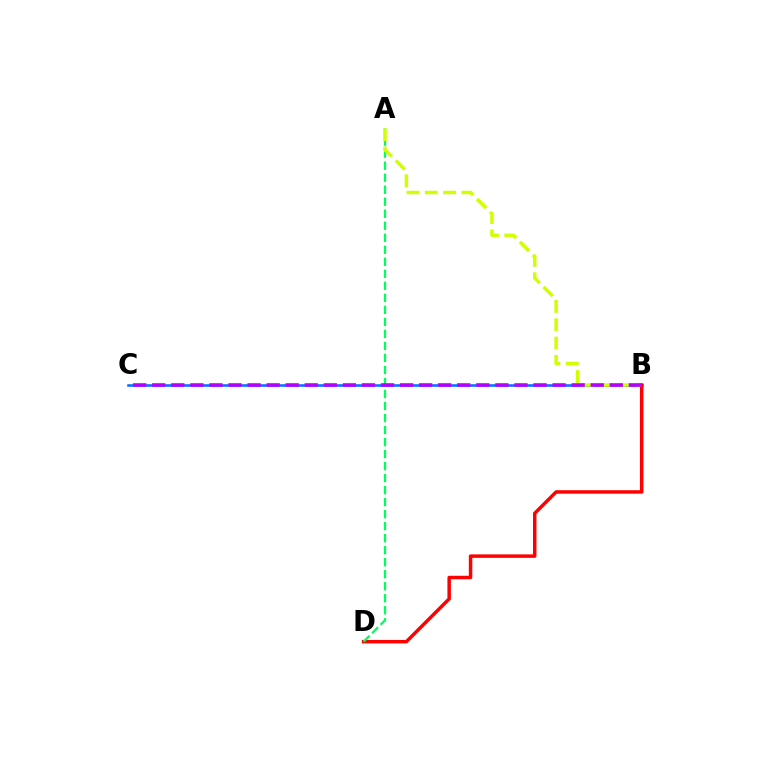{('B', 'C'): [{'color': '#0074ff', 'line_style': 'solid', 'thickness': 1.85}, {'color': '#b900ff', 'line_style': 'dashed', 'thickness': 2.59}], ('B', 'D'): [{'color': '#ff0000', 'line_style': 'solid', 'thickness': 2.5}], ('A', 'D'): [{'color': '#00ff5c', 'line_style': 'dashed', 'thickness': 1.63}], ('A', 'B'): [{'color': '#d1ff00', 'line_style': 'dashed', 'thickness': 2.49}]}